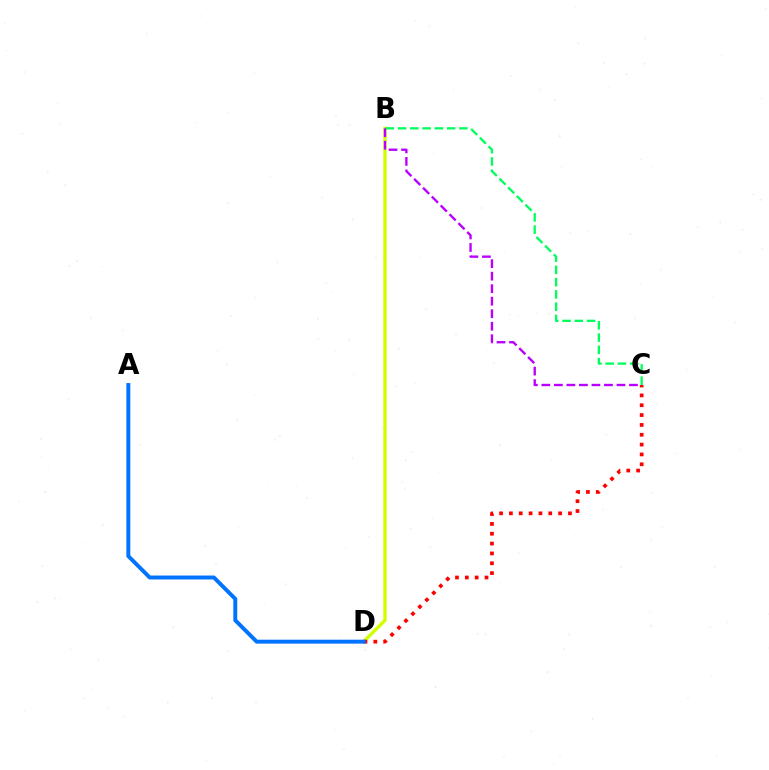{('B', 'D'): [{'color': '#d1ff00', 'line_style': 'solid', 'thickness': 2.42}], ('C', 'D'): [{'color': '#ff0000', 'line_style': 'dotted', 'thickness': 2.67}], ('B', 'C'): [{'color': '#00ff5c', 'line_style': 'dashed', 'thickness': 1.67}, {'color': '#b900ff', 'line_style': 'dashed', 'thickness': 1.7}], ('A', 'D'): [{'color': '#0074ff', 'line_style': 'solid', 'thickness': 2.84}]}